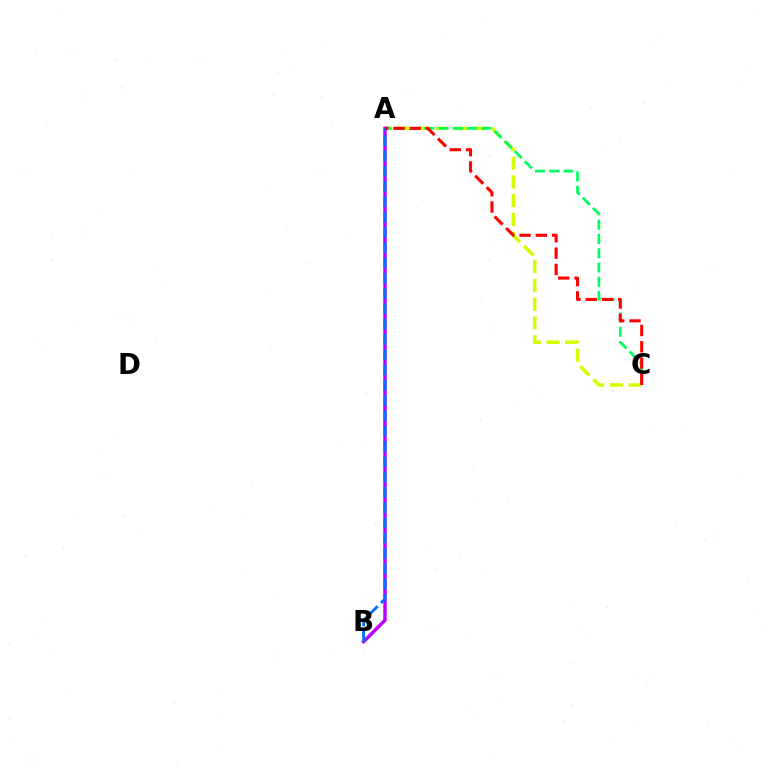{('A', 'C'): [{'color': '#d1ff00', 'line_style': 'dashed', 'thickness': 2.55}, {'color': '#00ff5c', 'line_style': 'dashed', 'thickness': 1.94}, {'color': '#ff0000', 'line_style': 'dashed', 'thickness': 2.21}], ('A', 'B'): [{'color': '#b900ff', 'line_style': 'solid', 'thickness': 2.48}, {'color': '#0074ff', 'line_style': 'dashed', 'thickness': 2.08}]}